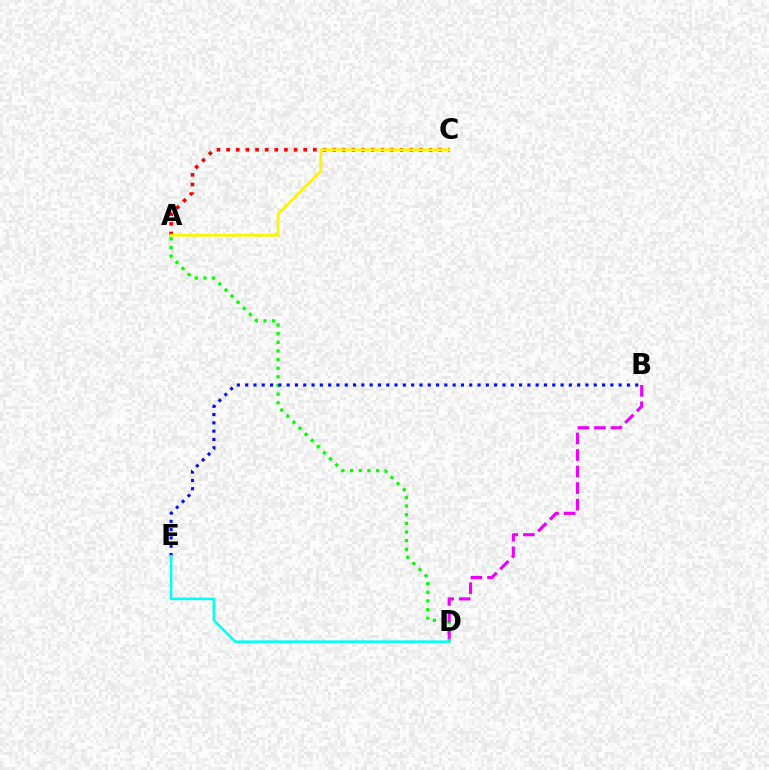{('A', 'C'): [{'color': '#ff0000', 'line_style': 'dotted', 'thickness': 2.62}, {'color': '#fcf500', 'line_style': 'solid', 'thickness': 1.9}], ('A', 'D'): [{'color': '#08ff00', 'line_style': 'dotted', 'thickness': 2.35}], ('B', 'D'): [{'color': '#ee00ff', 'line_style': 'dashed', 'thickness': 2.25}], ('B', 'E'): [{'color': '#0010ff', 'line_style': 'dotted', 'thickness': 2.26}], ('D', 'E'): [{'color': '#00fff6', 'line_style': 'solid', 'thickness': 1.84}]}